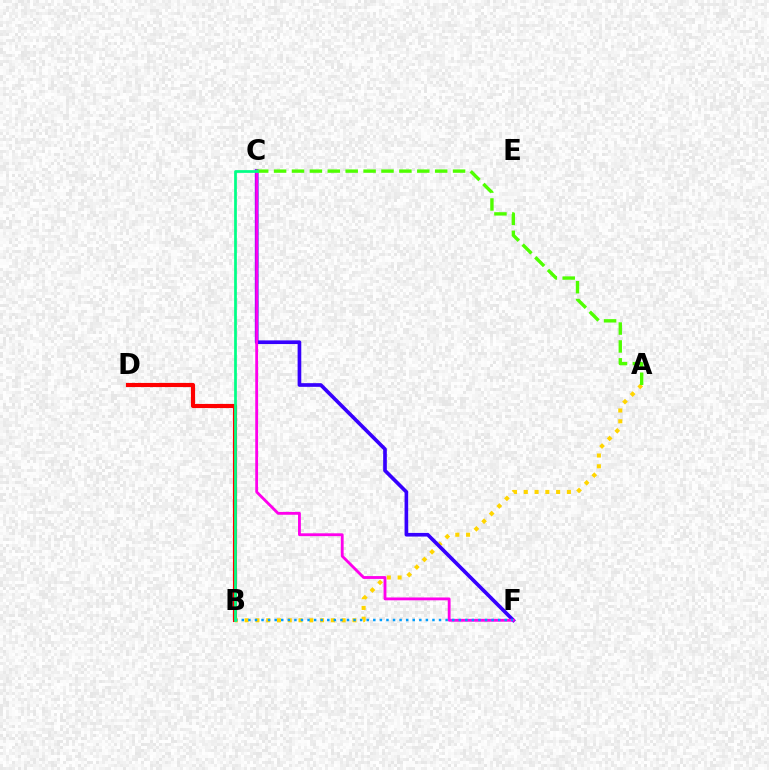{('B', 'D'): [{'color': '#ff0000', 'line_style': 'solid', 'thickness': 2.97}], ('A', 'B'): [{'color': '#ffd500', 'line_style': 'dotted', 'thickness': 2.93}], ('C', 'F'): [{'color': '#3700ff', 'line_style': 'solid', 'thickness': 2.64}, {'color': '#ff00ed', 'line_style': 'solid', 'thickness': 2.04}], ('B', 'F'): [{'color': '#009eff', 'line_style': 'dotted', 'thickness': 1.79}], ('A', 'C'): [{'color': '#4fff00', 'line_style': 'dashed', 'thickness': 2.43}], ('B', 'C'): [{'color': '#00ff86', 'line_style': 'solid', 'thickness': 1.96}]}